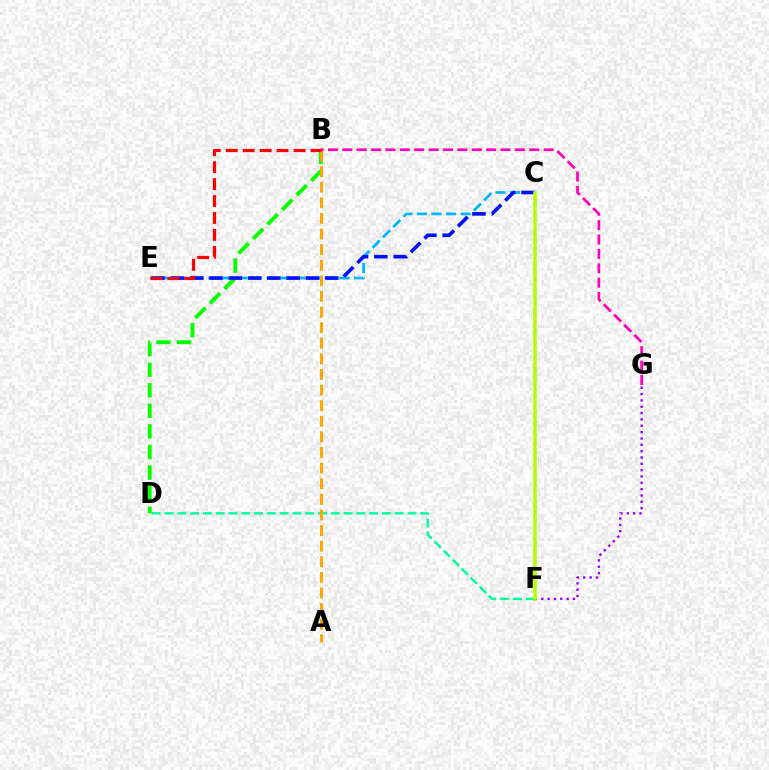{('C', 'E'): [{'color': '#00b5ff', 'line_style': 'dashed', 'thickness': 1.98}, {'color': '#0010ff', 'line_style': 'dashed', 'thickness': 2.62}], ('D', 'F'): [{'color': '#00ff9d', 'line_style': 'dashed', 'thickness': 1.74}], ('B', 'D'): [{'color': '#08ff00', 'line_style': 'dashed', 'thickness': 2.8}], ('F', 'G'): [{'color': '#9b00ff', 'line_style': 'dotted', 'thickness': 1.72}], ('A', 'B'): [{'color': '#ffa500', 'line_style': 'dashed', 'thickness': 2.12}], ('B', 'G'): [{'color': '#ff00bd', 'line_style': 'dashed', 'thickness': 1.95}], ('C', 'F'): [{'color': '#b3ff00', 'line_style': 'solid', 'thickness': 2.55}], ('B', 'E'): [{'color': '#ff0000', 'line_style': 'dashed', 'thickness': 2.3}]}